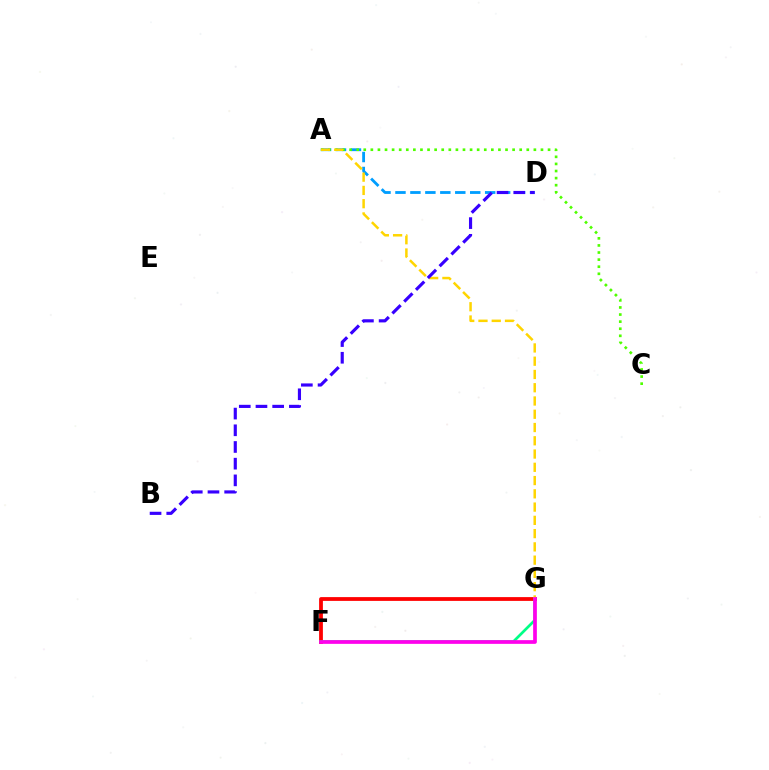{('A', 'D'): [{'color': '#009eff', 'line_style': 'dashed', 'thickness': 2.03}], ('F', 'G'): [{'color': '#ff0000', 'line_style': 'solid', 'thickness': 2.72}, {'color': '#00ff86', 'line_style': 'solid', 'thickness': 1.96}, {'color': '#ff00ed', 'line_style': 'solid', 'thickness': 2.67}], ('A', 'C'): [{'color': '#4fff00', 'line_style': 'dotted', 'thickness': 1.93}], ('A', 'G'): [{'color': '#ffd500', 'line_style': 'dashed', 'thickness': 1.8}], ('B', 'D'): [{'color': '#3700ff', 'line_style': 'dashed', 'thickness': 2.27}]}